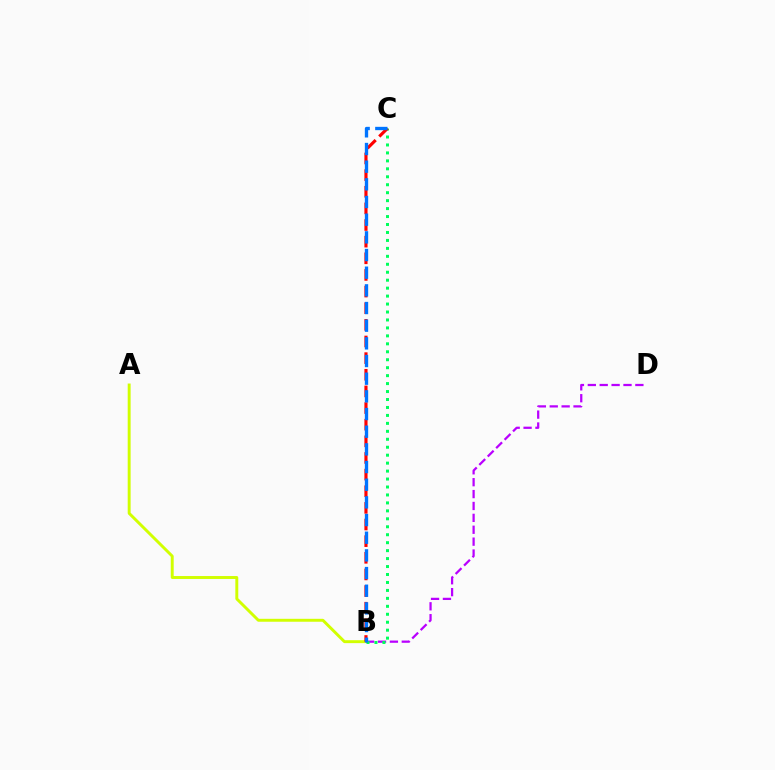{('A', 'B'): [{'color': '#d1ff00', 'line_style': 'solid', 'thickness': 2.11}], ('B', 'D'): [{'color': '#b900ff', 'line_style': 'dashed', 'thickness': 1.62}], ('B', 'C'): [{'color': '#00ff5c', 'line_style': 'dotted', 'thickness': 2.16}, {'color': '#ff0000', 'line_style': 'dashed', 'thickness': 2.26}, {'color': '#0074ff', 'line_style': 'dashed', 'thickness': 2.4}]}